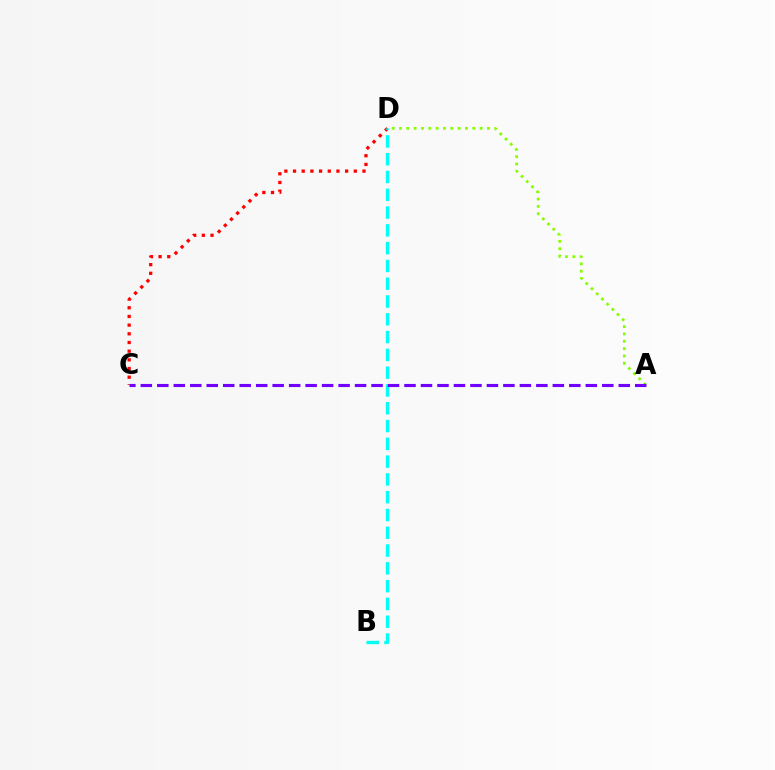{('C', 'D'): [{'color': '#ff0000', 'line_style': 'dotted', 'thickness': 2.36}], ('B', 'D'): [{'color': '#00fff6', 'line_style': 'dashed', 'thickness': 2.42}], ('A', 'D'): [{'color': '#84ff00', 'line_style': 'dotted', 'thickness': 1.99}], ('A', 'C'): [{'color': '#7200ff', 'line_style': 'dashed', 'thickness': 2.24}]}